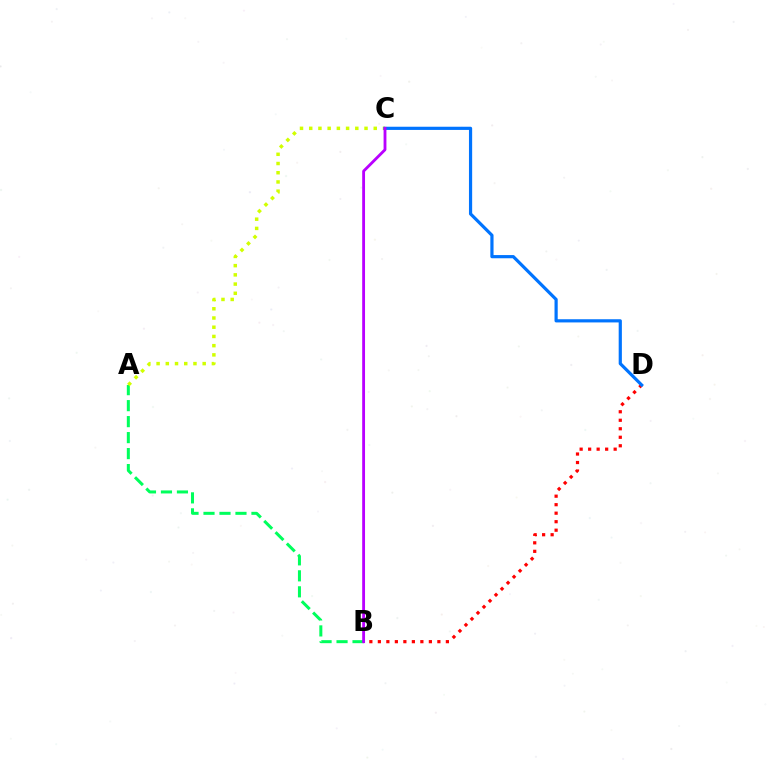{('B', 'D'): [{'color': '#ff0000', 'line_style': 'dotted', 'thickness': 2.31}], ('A', 'B'): [{'color': '#00ff5c', 'line_style': 'dashed', 'thickness': 2.17}], ('A', 'C'): [{'color': '#d1ff00', 'line_style': 'dotted', 'thickness': 2.5}], ('C', 'D'): [{'color': '#0074ff', 'line_style': 'solid', 'thickness': 2.3}], ('B', 'C'): [{'color': '#b900ff', 'line_style': 'solid', 'thickness': 2.04}]}